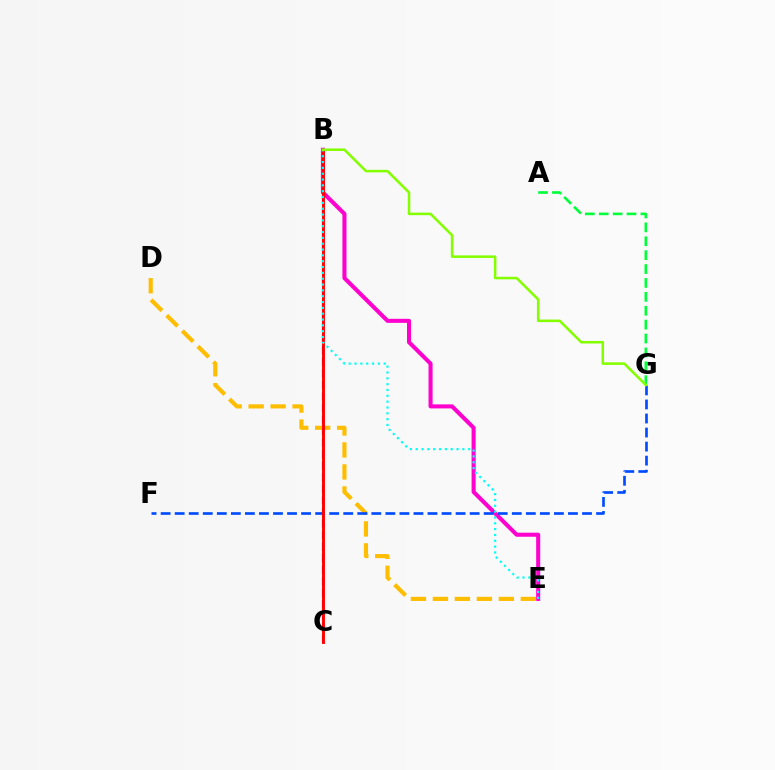{('A', 'G'): [{'color': '#00ff39', 'line_style': 'dashed', 'thickness': 1.89}], ('B', 'E'): [{'color': '#ff00cf', 'line_style': 'solid', 'thickness': 2.92}, {'color': '#00fff6', 'line_style': 'dotted', 'thickness': 1.58}], ('B', 'C'): [{'color': '#7200ff', 'line_style': 'dashed', 'thickness': 1.57}, {'color': '#ff0000', 'line_style': 'solid', 'thickness': 2.09}], ('D', 'E'): [{'color': '#ffbd00', 'line_style': 'dashed', 'thickness': 2.99}], ('F', 'G'): [{'color': '#004bff', 'line_style': 'dashed', 'thickness': 1.91}], ('B', 'G'): [{'color': '#84ff00', 'line_style': 'solid', 'thickness': 1.84}]}